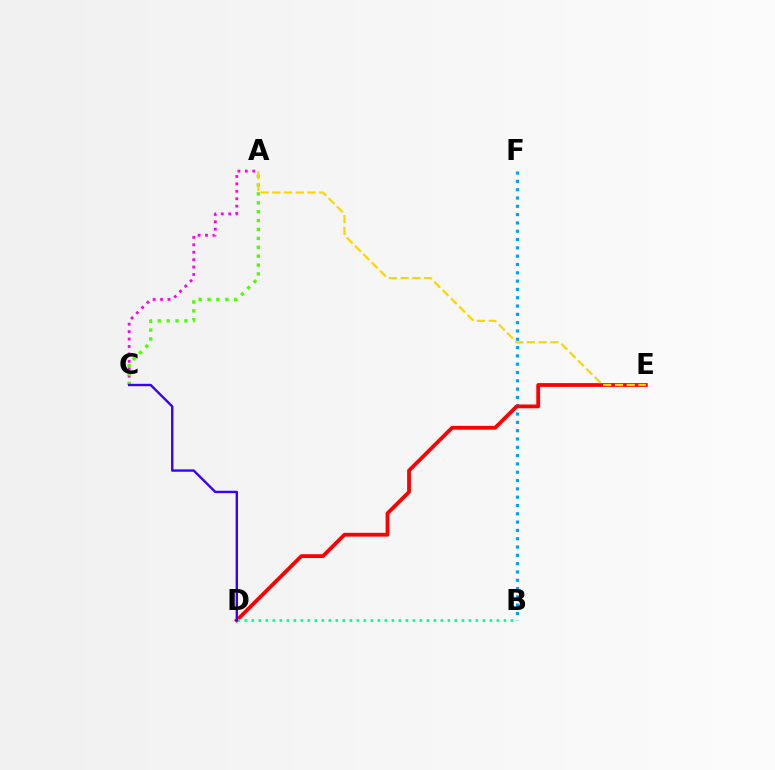{('A', 'C'): [{'color': '#ff00ed', 'line_style': 'dotted', 'thickness': 2.02}, {'color': '#4fff00', 'line_style': 'dotted', 'thickness': 2.42}], ('B', 'F'): [{'color': '#009eff', 'line_style': 'dotted', 'thickness': 2.26}], ('D', 'E'): [{'color': '#ff0000', 'line_style': 'solid', 'thickness': 2.74}], ('A', 'E'): [{'color': '#ffd500', 'line_style': 'dashed', 'thickness': 1.6}], ('B', 'D'): [{'color': '#00ff86', 'line_style': 'dotted', 'thickness': 1.9}], ('C', 'D'): [{'color': '#3700ff', 'line_style': 'solid', 'thickness': 1.71}]}